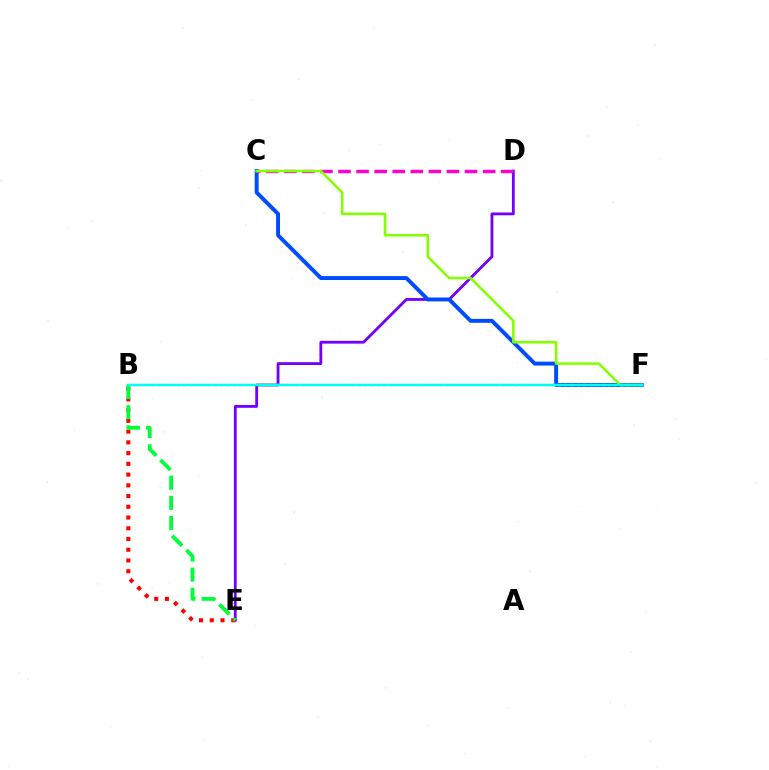{('D', 'E'): [{'color': '#7200ff', 'line_style': 'solid', 'thickness': 2.03}], ('C', 'F'): [{'color': '#004bff', 'line_style': 'solid', 'thickness': 2.83}, {'color': '#84ff00', 'line_style': 'solid', 'thickness': 1.84}], ('B', 'F'): [{'color': '#ffbd00', 'line_style': 'dotted', 'thickness': 1.7}, {'color': '#00fff6', 'line_style': 'solid', 'thickness': 1.78}], ('C', 'D'): [{'color': '#ff00cf', 'line_style': 'dashed', 'thickness': 2.46}], ('B', 'E'): [{'color': '#ff0000', 'line_style': 'dotted', 'thickness': 2.92}, {'color': '#00ff39', 'line_style': 'dashed', 'thickness': 2.74}]}